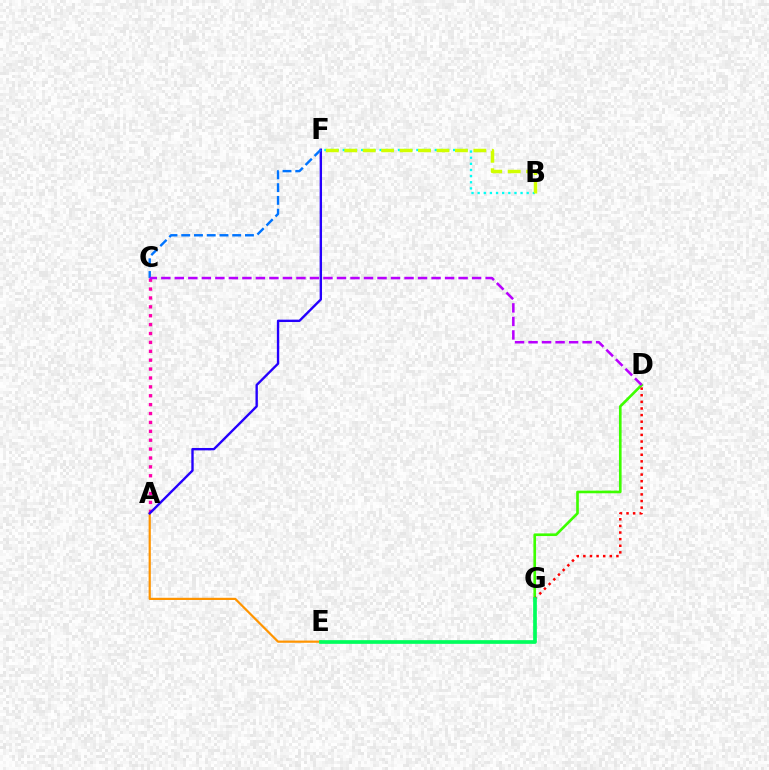{('B', 'F'): [{'color': '#00fff6', 'line_style': 'dotted', 'thickness': 1.67}, {'color': '#d1ff00', 'line_style': 'dashed', 'thickness': 2.51}], ('D', 'G'): [{'color': '#3dff00', 'line_style': 'solid', 'thickness': 1.91}, {'color': '#ff0000', 'line_style': 'dotted', 'thickness': 1.8}], ('A', 'C'): [{'color': '#ff00ac', 'line_style': 'dotted', 'thickness': 2.42}], ('A', 'E'): [{'color': '#ff9400', 'line_style': 'solid', 'thickness': 1.59}], ('A', 'F'): [{'color': '#2500ff', 'line_style': 'solid', 'thickness': 1.71}], ('C', 'F'): [{'color': '#0074ff', 'line_style': 'dashed', 'thickness': 1.73}], ('C', 'D'): [{'color': '#b900ff', 'line_style': 'dashed', 'thickness': 1.84}], ('E', 'G'): [{'color': '#00ff5c', 'line_style': 'solid', 'thickness': 2.66}]}